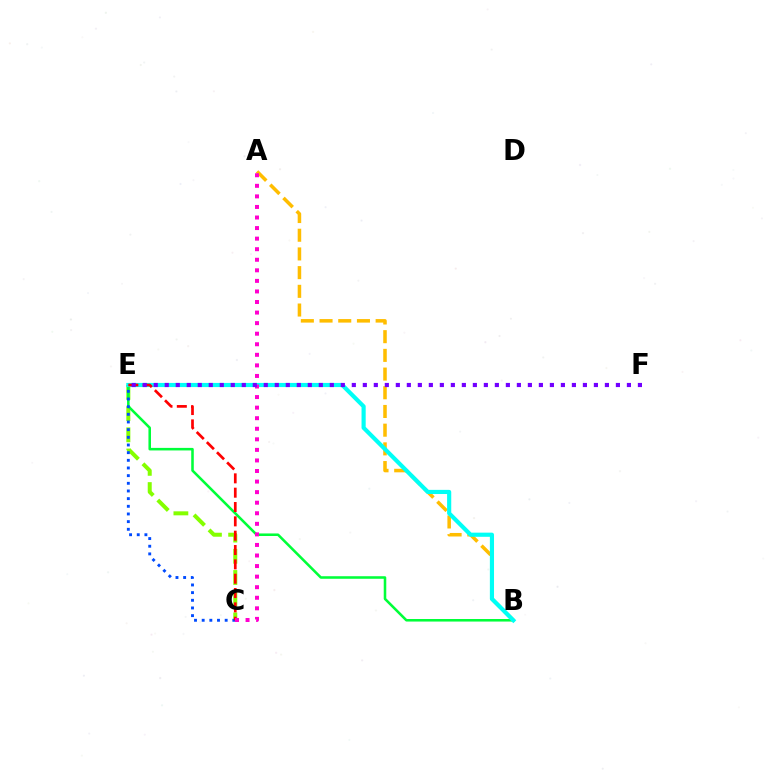{('A', 'B'): [{'color': '#ffbd00', 'line_style': 'dashed', 'thickness': 2.54}], ('C', 'E'): [{'color': '#84ff00', 'line_style': 'dashed', 'thickness': 2.88}, {'color': '#004bff', 'line_style': 'dotted', 'thickness': 2.08}, {'color': '#ff0000', 'line_style': 'dashed', 'thickness': 1.95}], ('B', 'E'): [{'color': '#00ff39', 'line_style': 'solid', 'thickness': 1.84}, {'color': '#00fff6', 'line_style': 'solid', 'thickness': 2.99}], ('A', 'C'): [{'color': '#ff00cf', 'line_style': 'dotted', 'thickness': 2.87}], ('E', 'F'): [{'color': '#7200ff', 'line_style': 'dotted', 'thickness': 2.99}]}